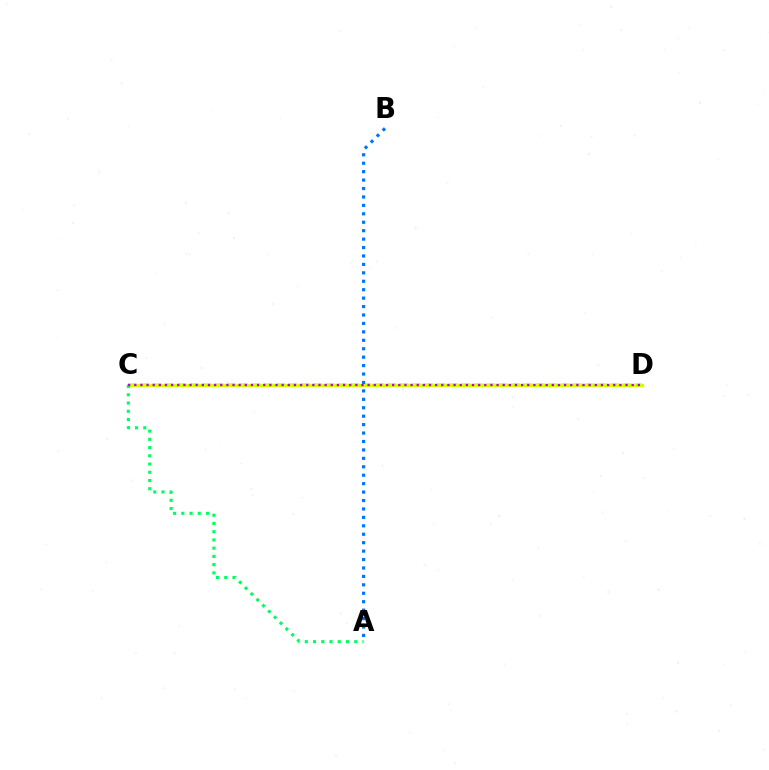{('C', 'D'): [{'color': '#ff0000', 'line_style': 'dashed', 'thickness': 1.68}, {'color': '#d1ff00', 'line_style': 'solid', 'thickness': 2.3}, {'color': '#b900ff', 'line_style': 'dotted', 'thickness': 1.67}], ('A', 'C'): [{'color': '#00ff5c', 'line_style': 'dotted', 'thickness': 2.24}], ('A', 'B'): [{'color': '#0074ff', 'line_style': 'dotted', 'thickness': 2.29}]}